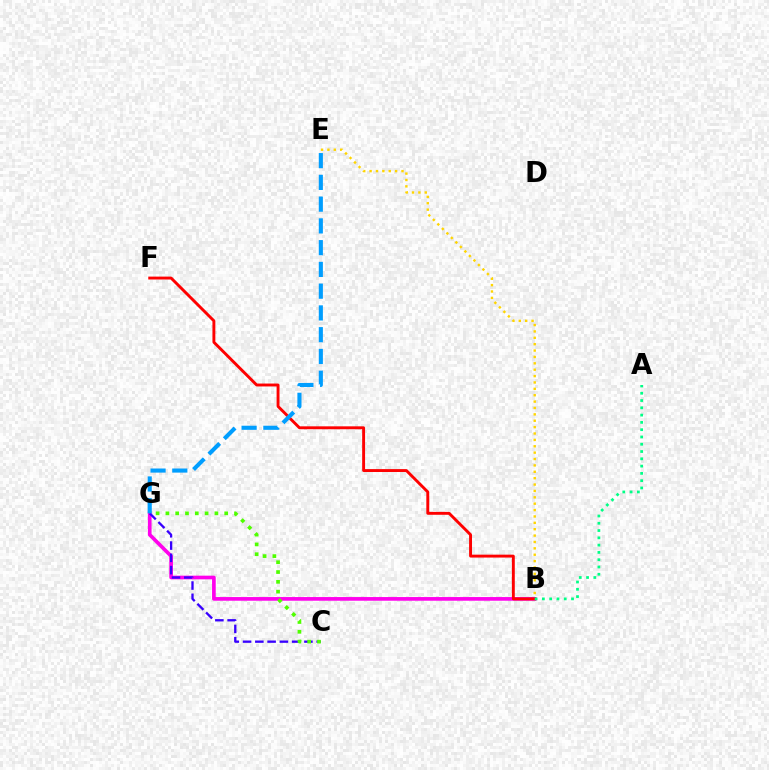{('B', 'G'): [{'color': '#ff00ed', 'line_style': 'solid', 'thickness': 2.64}], ('B', 'E'): [{'color': '#ffd500', 'line_style': 'dotted', 'thickness': 1.73}], ('B', 'F'): [{'color': '#ff0000', 'line_style': 'solid', 'thickness': 2.09}], ('A', 'B'): [{'color': '#00ff86', 'line_style': 'dotted', 'thickness': 1.98}], ('C', 'G'): [{'color': '#3700ff', 'line_style': 'dashed', 'thickness': 1.67}, {'color': '#4fff00', 'line_style': 'dotted', 'thickness': 2.66}], ('E', 'G'): [{'color': '#009eff', 'line_style': 'dashed', 'thickness': 2.96}]}